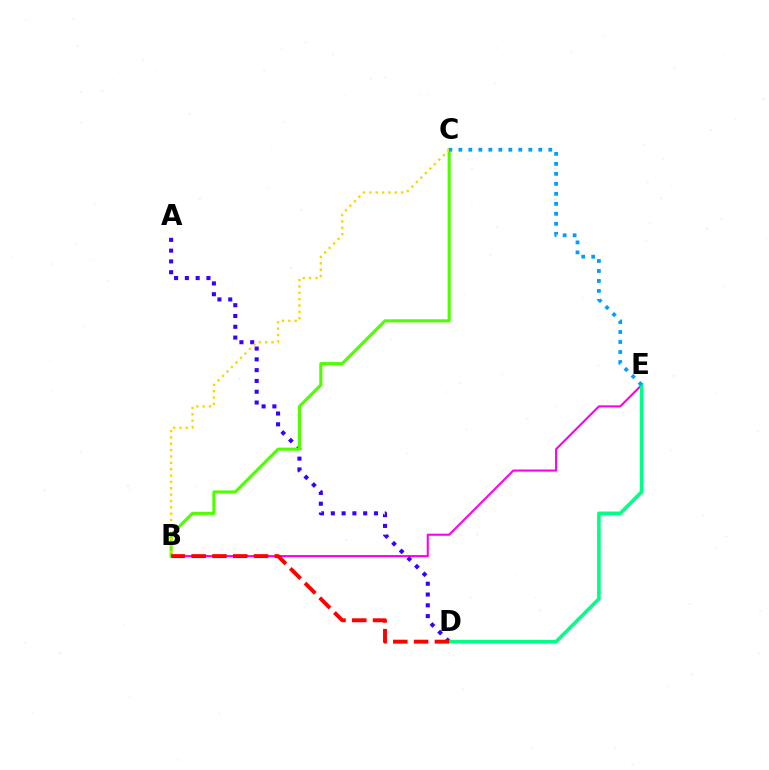{('B', 'E'): [{'color': '#ff00ed', 'line_style': 'solid', 'thickness': 1.52}], ('A', 'D'): [{'color': '#3700ff', 'line_style': 'dotted', 'thickness': 2.93}], ('D', 'E'): [{'color': '#00ff86', 'line_style': 'solid', 'thickness': 2.6}], ('B', 'C'): [{'color': '#4fff00', 'line_style': 'solid', 'thickness': 2.23}, {'color': '#ffd500', 'line_style': 'dotted', 'thickness': 1.73}], ('B', 'D'): [{'color': '#ff0000', 'line_style': 'dashed', 'thickness': 2.83}], ('C', 'E'): [{'color': '#009eff', 'line_style': 'dotted', 'thickness': 2.71}]}